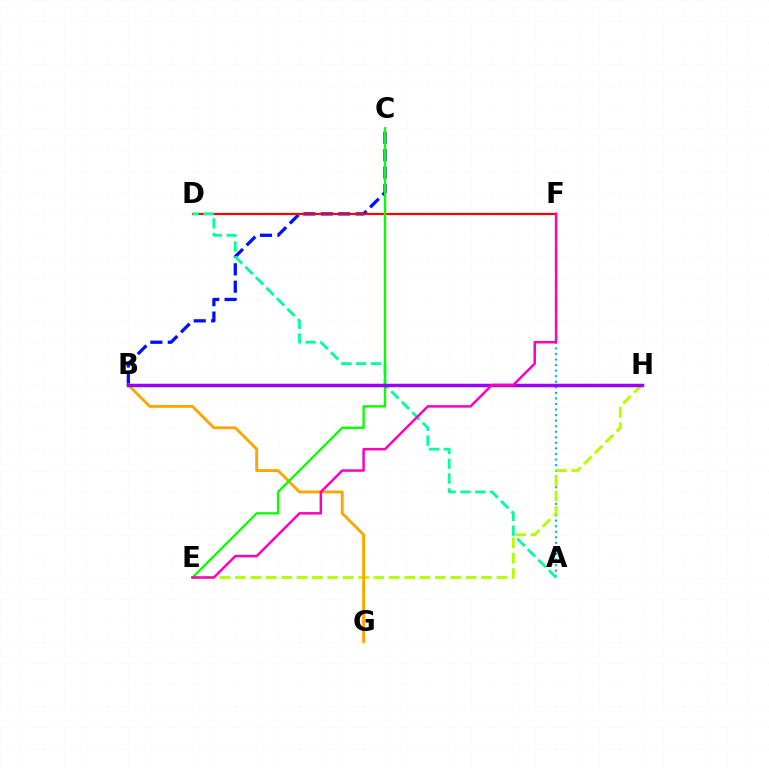{('B', 'C'): [{'color': '#0010ff', 'line_style': 'dashed', 'thickness': 2.36}], ('A', 'F'): [{'color': '#00b5ff', 'line_style': 'dotted', 'thickness': 1.51}], ('E', 'H'): [{'color': '#b3ff00', 'line_style': 'dashed', 'thickness': 2.09}], ('B', 'G'): [{'color': '#ffa500', 'line_style': 'solid', 'thickness': 2.08}], ('D', 'F'): [{'color': '#ff0000', 'line_style': 'solid', 'thickness': 1.59}], ('A', 'D'): [{'color': '#00ff9d', 'line_style': 'dashed', 'thickness': 2.01}], ('C', 'E'): [{'color': '#08ff00', 'line_style': 'solid', 'thickness': 1.68}], ('B', 'H'): [{'color': '#9b00ff', 'line_style': 'solid', 'thickness': 2.5}], ('E', 'F'): [{'color': '#ff00bd', 'line_style': 'solid', 'thickness': 1.79}]}